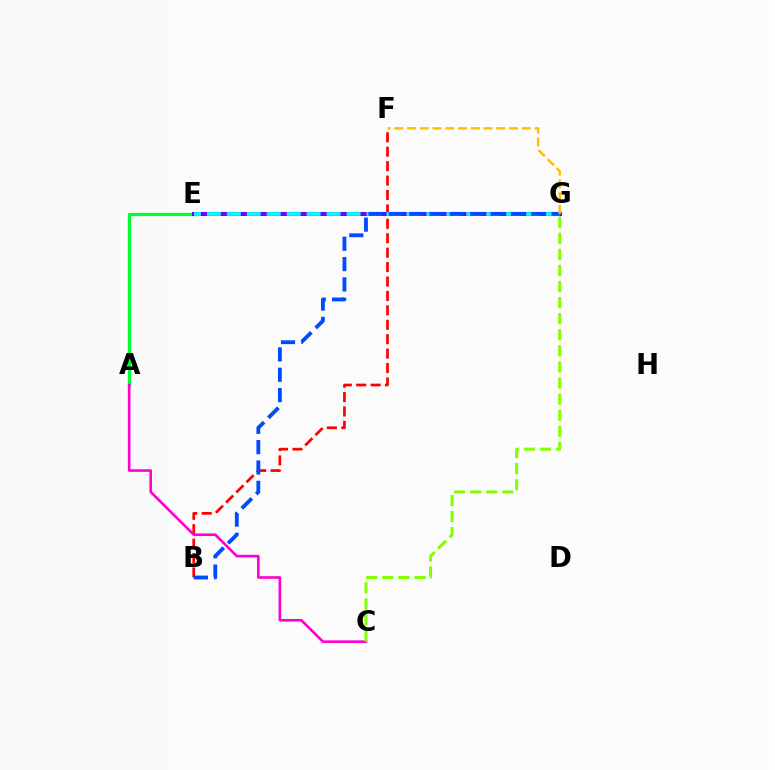{('B', 'F'): [{'color': '#ff0000', 'line_style': 'dashed', 'thickness': 1.96}], ('A', 'E'): [{'color': '#00ff39', 'line_style': 'solid', 'thickness': 2.36}], ('A', 'C'): [{'color': '#ff00cf', 'line_style': 'solid', 'thickness': 1.9}], ('E', 'G'): [{'color': '#7200ff', 'line_style': 'solid', 'thickness': 2.92}, {'color': '#00fff6', 'line_style': 'dashed', 'thickness': 2.71}], ('B', 'G'): [{'color': '#004bff', 'line_style': 'dashed', 'thickness': 2.76}], ('C', 'G'): [{'color': '#84ff00', 'line_style': 'dashed', 'thickness': 2.18}], ('F', 'G'): [{'color': '#ffbd00', 'line_style': 'dashed', 'thickness': 1.73}]}